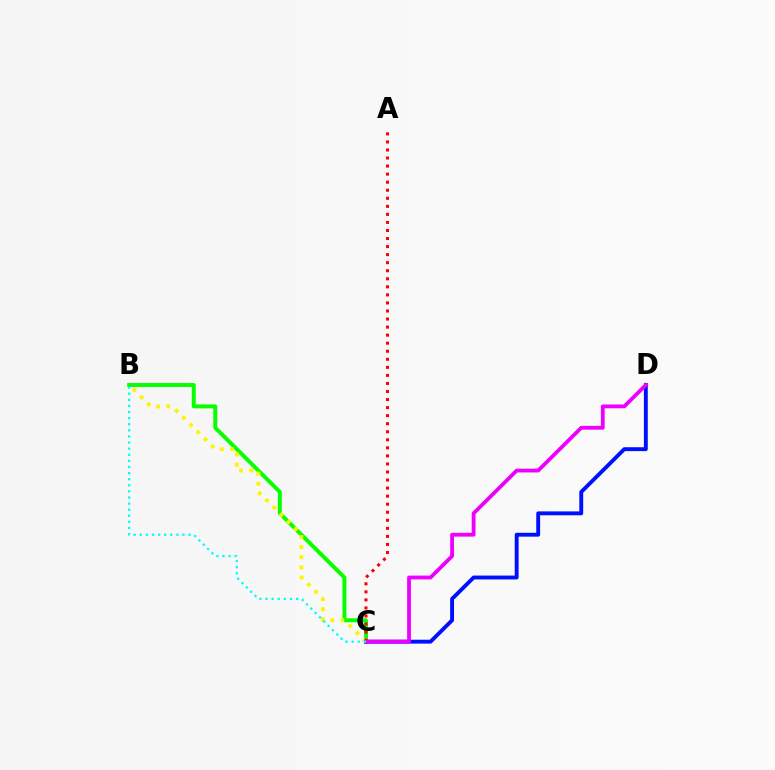{('B', 'C'): [{'color': '#08ff00', 'line_style': 'solid', 'thickness': 2.85}, {'color': '#fcf500', 'line_style': 'dotted', 'thickness': 2.76}, {'color': '#00fff6', 'line_style': 'dotted', 'thickness': 1.66}], ('C', 'D'): [{'color': '#0010ff', 'line_style': 'solid', 'thickness': 2.8}, {'color': '#ee00ff', 'line_style': 'solid', 'thickness': 2.74}], ('A', 'C'): [{'color': '#ff0000', 'line_style': 'dotted', 'thickness': 2.19}]}